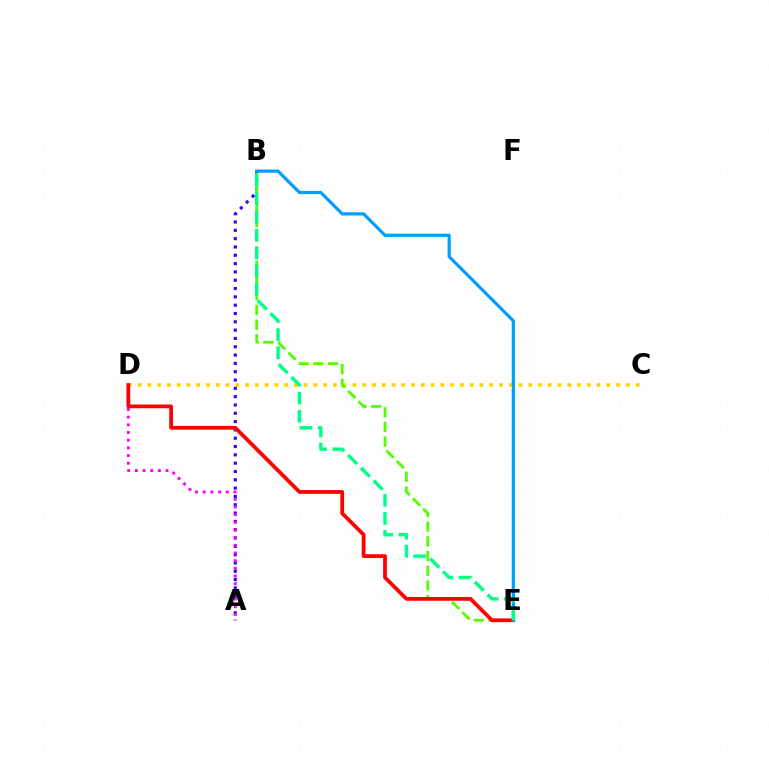{('C', 'D'): [{'color': '#ffd500', 'line_style': 'dotted', 'thickness': 2.65}], ('A', 'B'): [{'color': '#3700ff', 'line_style': 'dotted', 'thickness': 2.26}], ('A', 'D'): [{'color': '#ff00ed', 'line_style': 'dotted', 'thickness': 2.09}], ('B', 'E'): [{'color': '#4fff00', 'line_style': 'dashed', 'thickness': 1.99}, {'color': '#009eff', 'line_style': 'solid', 'thickness': 2.3}, {'color': '#00ff86', 'line_style': 'dashed', 'thickness': 2.46}], ('D', 'E'): [{'color': '#ff0000', 'line_style': 'solid', 'thickness': 2.7}]}